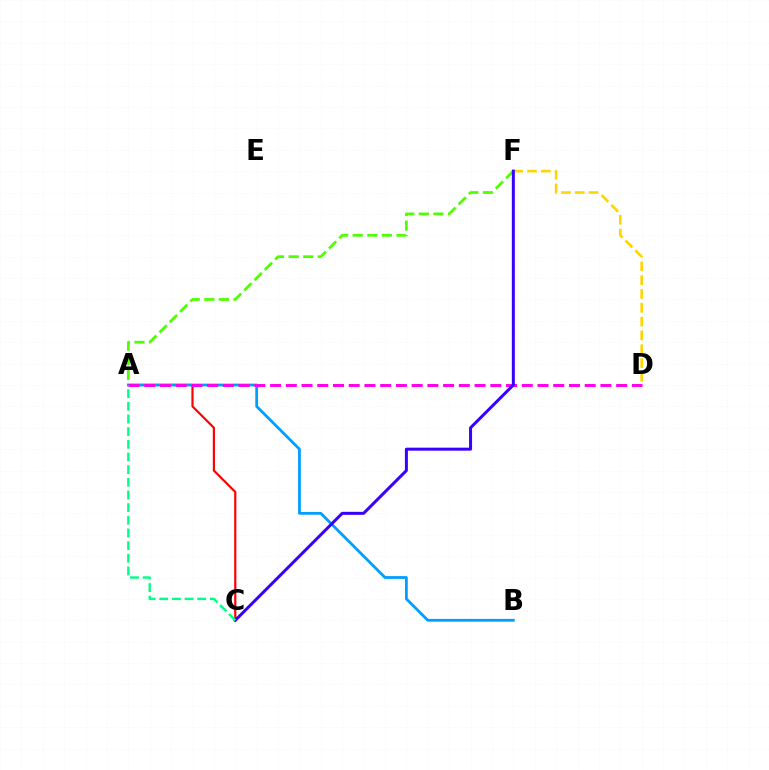{('A', 'F'): [{'color': '#4fff00', 'line_style': 'dashed', 'thickness': 1.98}], ('D', 'F'): [{'color': '#ffd500', 'line_style': 'dashed', 'thickness': 1.88}], ('A', 'C'): [{'color': '#ff0000', 'line_style': 'solid', 'thickness': 1.58}, {'color': '#00ff86', 'line_style': 'dashed', 'thickness': 1.72}], ('A', 'B'): [{'color': '#009eff', 'line_style': 'solid', 'thickness': 2.0}], ('A', 'D'): [{'color': '#ff00ed', 'line_style': 'dashed', 'thickness': 2.14}], ('C', 'F'): [{'color': '#3700ff', 'line_style': 'solid', 'thickness': 2.16}]}